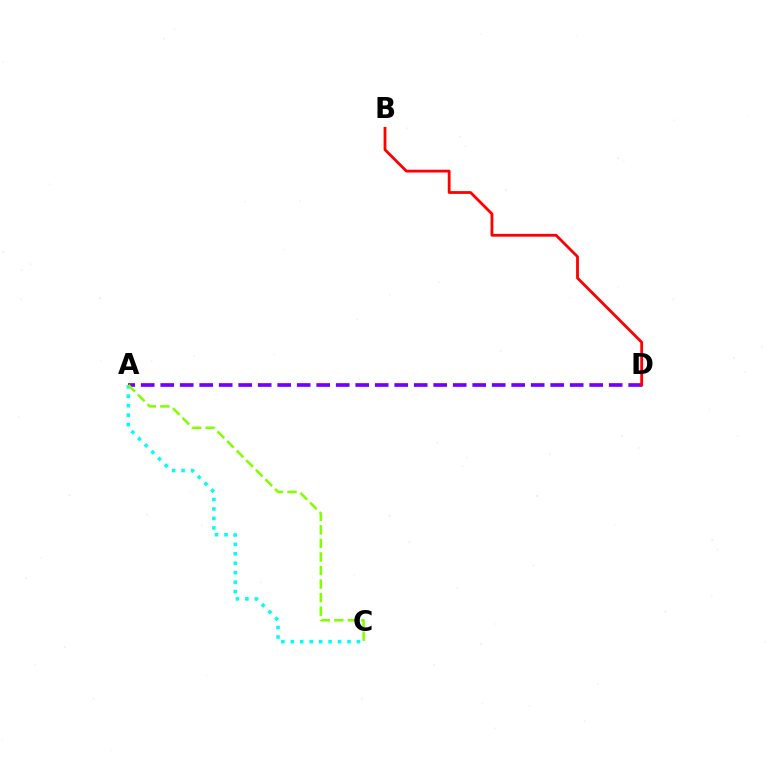{('A', 'C'): [{'color': '#00fff6', 'line_style': 'dotted', 'thickness': 2.57}, {'color': '#84ff00', 'line_style': 'dashed', 'thickness': 1.84}], ('A', 'D'): [{'color': '#7200ff', 'line_style': 'dashed', 'thickness': 2.65}], ('B', 'D'): [{'color': '#ff0000', 'line_style': 'solid', 'thickness': 2.02}]}